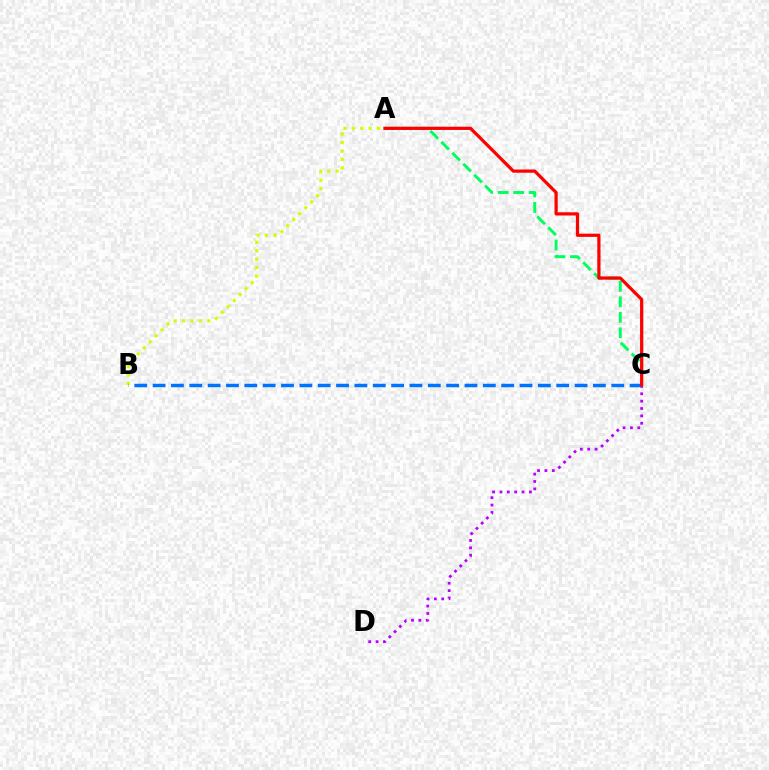{('A', 'B'): [{'color': '#d1ff00', 'line_style': 'dotted', 'thickness': 2.29}], ('A', 'C'): [{'color': '#00ff5c', 'line_style': 'dashed', 'thickness': 2.1}, {'color': '#ff0000', 'line_style': 'solid', 'thickness': 2.32}], ('C', 'D'): [{'color': '#b900ff', 'line_style': 'dotted', 'thickness': 2.0}], ('B', 'C'): [{'color': '#0074ff', 'line_style': 'dashed', 'thickness': 2.49}]}